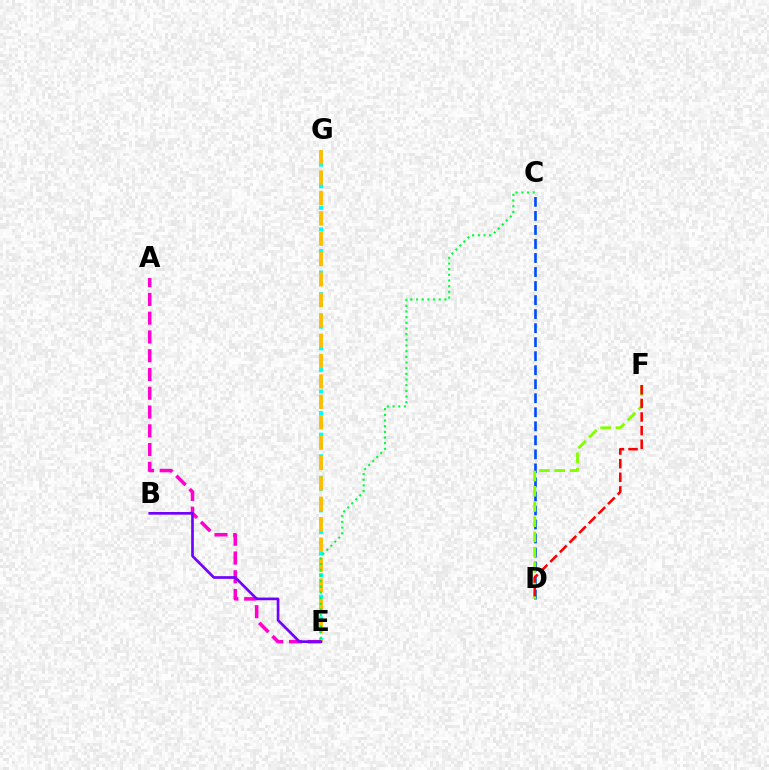{('E', 'G'): [{'color': '#00fff6', 'line_style': 'dotted', 'thickness': 2.94}, {'color': '#ffbd00', 'line_style': 'dashed', 'thickness': 2.77}], ('C', 'D'): [{'color': '#004bff', 'line_style': 'dashed', 'thickness': 1.91}], ('D', 'F'): [{'color': '#84ff00', 'line_style': 'dashed', 'thickness': 2.07}, {'color': '#ff0000', 'line_style': 'dashed', 'thickness': 1.85}], ('A', 'E'): [{'color': '#ff00cf', 'line_style': 'dashed', 'thickness': 2.55}], ('B', 'E'): [{'color': '#7200ff', 'line_style': 'solid', 'thickness': 1.93}], ('C', 'E'): [{'color': '#00ff39', 'line_style': 'dotted', 'thickness': 1.54}]}